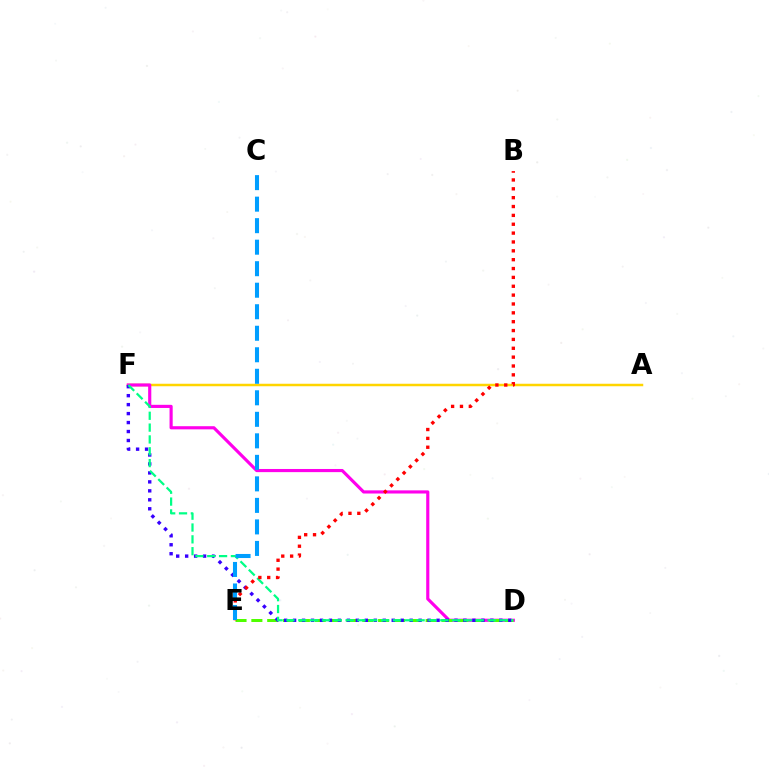{('A', 'F'): [{'color': '#ffd500', 'line_style': 'solid', 'thickness': 1.79}], ('D', 'F'): [{'color': '#ff00ed', 'line_style': 'solid', 'thickness': 2.27}, {'color': '#3700ff', 'line_style': 'dotted', 'thickness': 2.44}, {'color': '#00ff86', 'line_style': 'dashed', 'thickness': 1.61}], ('D', 'E'): [{'color': '#4fff00', 'line_style': 'dashed', 'thickness': 2.15}], ('B', 'E'): [{'color': '#ff0000', 'line_style': 'dotted', 'thickness': 2.41}], ('C', 'E'): [{'color': '#009eff', 'line_style': 'dashed', 'thickness': 2.92}]}